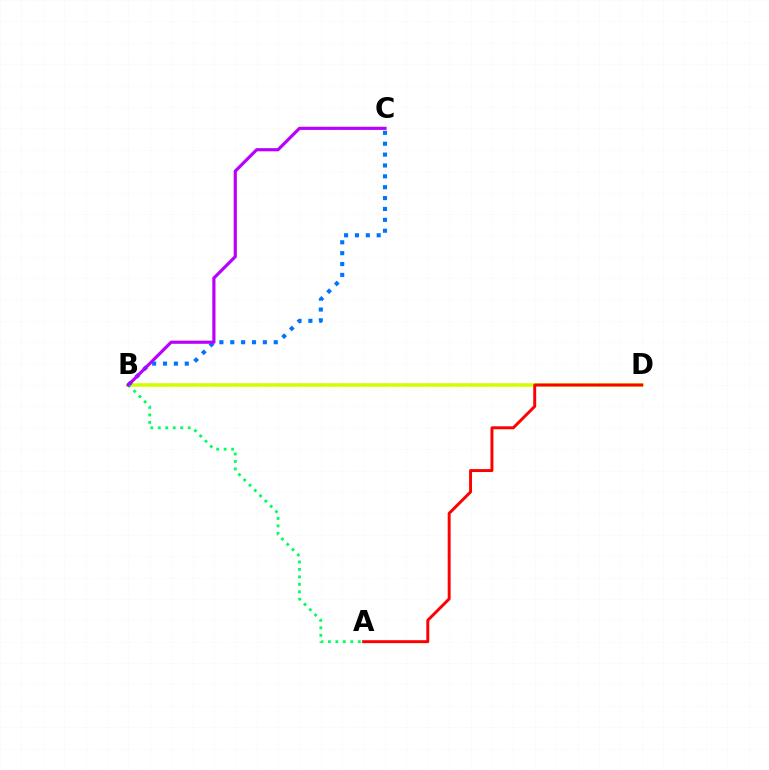{('B', 'D'): [{'color': '#d1ff00', 'line_style': 'solid', 'thickness': 2.58}], ('A', 'D'): [{'color': '#ff0000', 'line_style': 'solid', 'thickness': 2.12}], ('B', 'C'): [{'color': '#0074ff', 'line_style': 'dotted', 'thickness': 2.95}, {'color': '#b900ff', 'line_style': 'solid', 'thickness': 2.28}], ('A', 'B'): [{'color': '#00ff5c', 'line_style': 'dotted', 'thickness': 2.03}]}